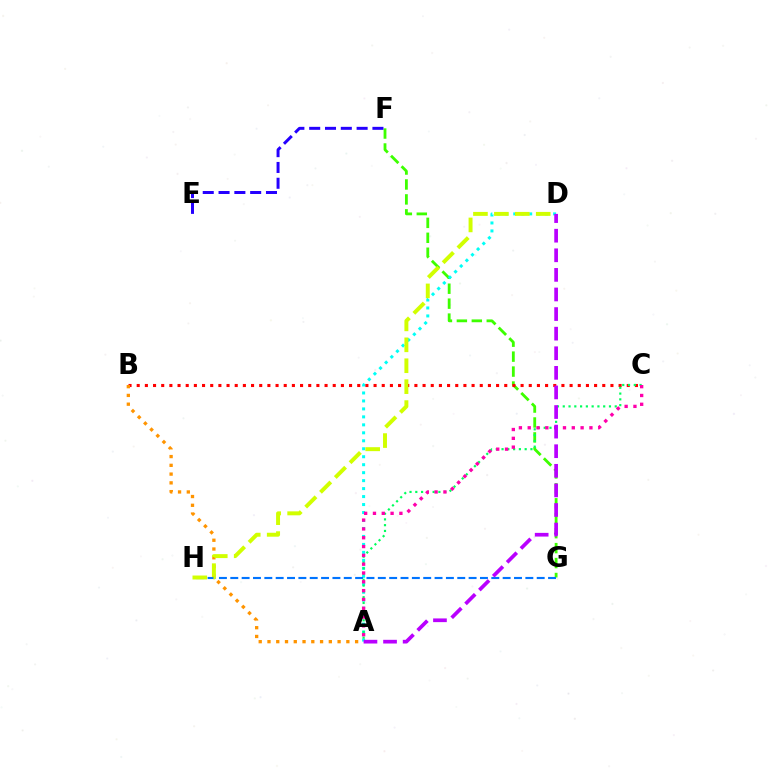{('F', 'G'): [{'color': '#3dff00', 'line_style': 'dashed', 'thickness': 2.03}], ('A', 'D'): [{'color': '#00fff6', 'line_style': 'dotted', 'thickness': 2.17}, {'color': '#b900ff', 'line_style': 'dashed', 'thickness': 2.66}], ('B', 'C'): [{'color': '#ff0000', 'line_style': 'dotted', 'thickness': 2.22}], ('G', 'H'): [{'color': '#0074ff', 'line_style': 'dashed', 'thickness': 1.54}], ('A', 'C'): [{'color': '#00ff5c', 'line_style': 'dotted', 'thickness': 1.57}, {'color': '#ff00ac', 'line_style': 'dotted', 'thickness': 2.39}], ('A', 'B'): [{'color': '#ff9400', 'line_style': 'dotted', 'thickness': 2.38}], ('E', 'F'): [{'color': '#2500ff', 'line_style': 'dashed', 'thickness': 2.15}], ('D', 'H'): [{'color': '#d1ff00', 'line_style': 'dashed', 'thickness': 2.84}]}